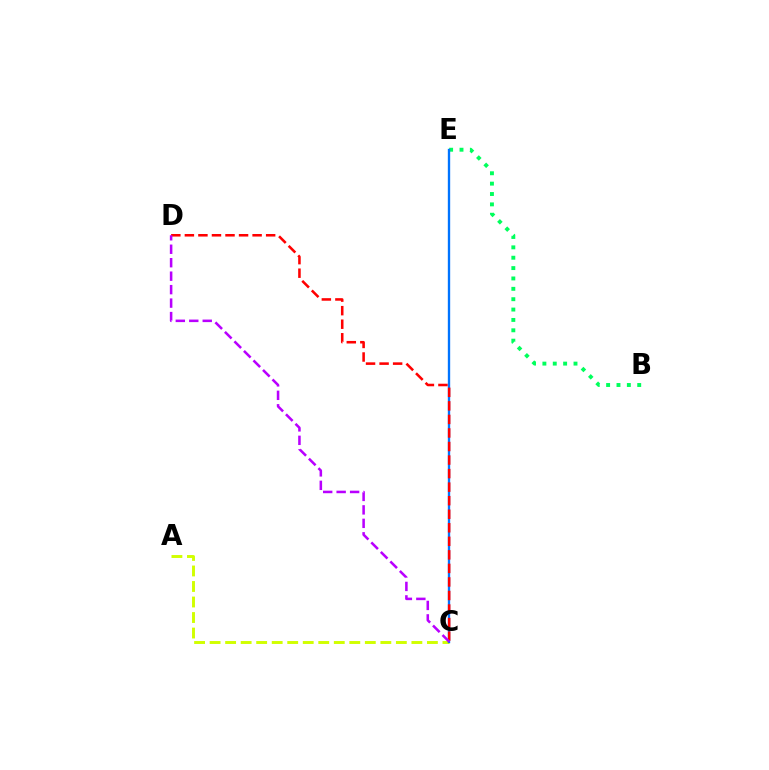{('B', 'E'): [{'color': '#00ff5c', 'line_style': 'dotted', 'thickness': 2.82}], ('A', 'C'): [{'color': '#d1ff00', 'line_style': 'dashed', 'thickness': 2.11}], ('C', 'E'): [{'color': '#0074ff', 'line_style': 'solid', 'thickness': 1.69}], ('C', 'D'): [{'color': '#ff0000', 'line_style': 'dashed', 'thickness': 1.84}, {'color': '#b900ff', 'line_style': 'dashed', 'thickness': 1.83}]}